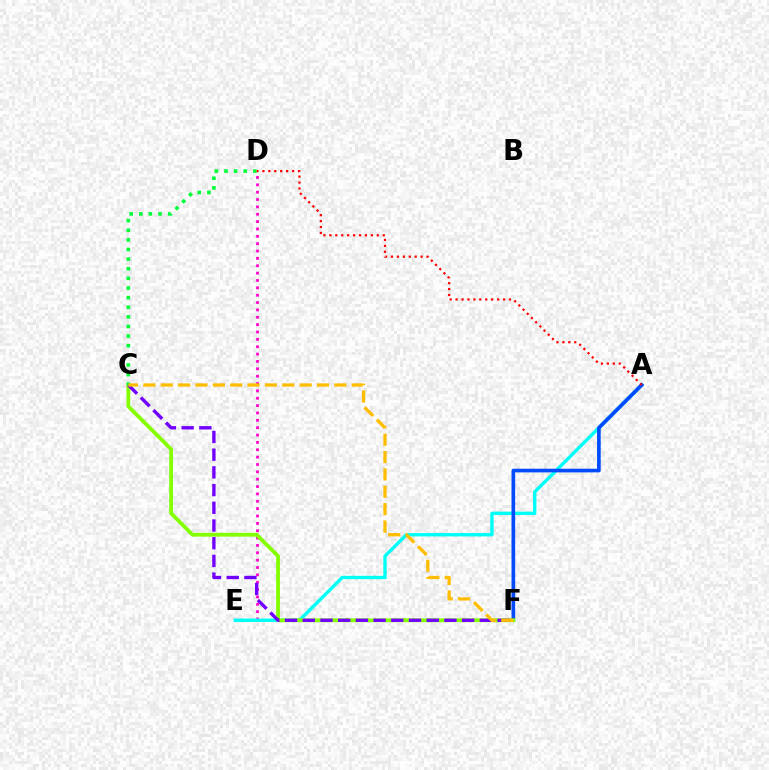{('D', 'E'): [{'color': '#ff00cf', 'line_style': 'dotted', 'thickness': 2.0}], ('A', 'E'): [{'color': '#00fff6', 'line_style': 'solid', 'thickness': 2.44}], ('A', 'F'): [{'color': '#004bff', 'line_style': 'solid', 'thickness': 2.63}], ('C', 'F'): [{'color': '#84ff00', 'line_style': 'solid', 'thickness': 2.73}, {'color': '#7200ff', 'line_style': 'dashed', 'thickness': 2.41}, {'color': '#ffbd00', 'line_style': 'dashed', 'thickness': 2.36}], ('C', 'D'): [{'color': '#00ff39', 'line_style': 'dotted', 'thickness': 2.61}], ('A', 'D'): [{'color': '#ff0000', 'line_style': 'dotted', 'thickness': 1.61}]}